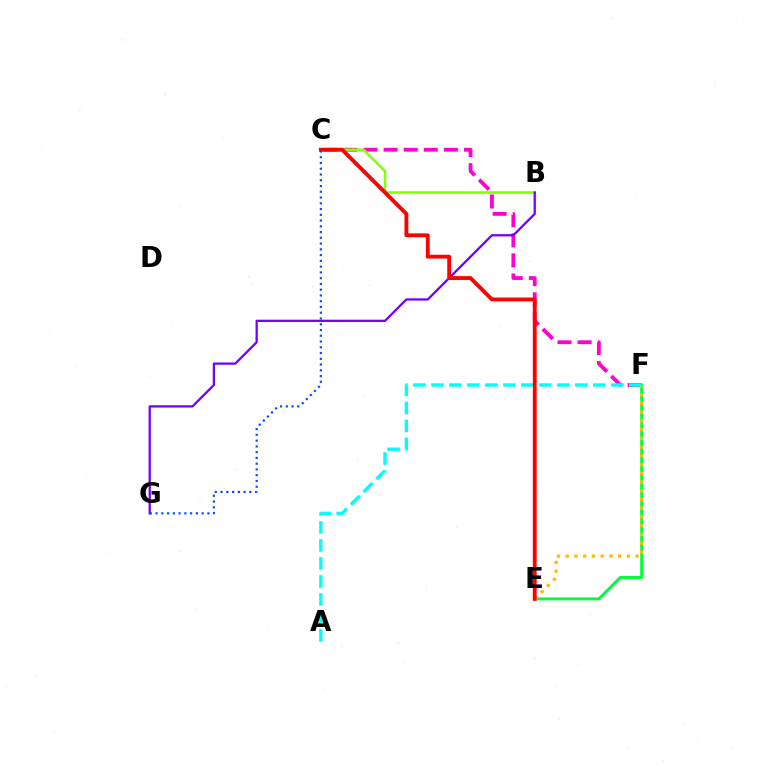{('C', 'F'): [{'color': '#ff00cf', 'line_style': 'dashed', 'thickness': 2.73}], ('E', 'F'): [{'color': '#00ff39', 'line_style': 'solid', 'thickness': 2.12}, {'color': '#ffbd00', 'line_style': 'dotted', 'thickness': 2.37}], ('A', 'F'): [{'color': '#00fff6', 'line_style': 'dashed', 'thickness': 2.44}], ('B', 'C'): [{'color': '#84ff00', 'line_style': 'solid', 'thickness': 1.83}], ('B', 'G'): [{'color': '#7200ff', 'line_style': 'solid', 'thickness': 1.64}], ('C', 'E'): [{'color': '#ff0000', 'line_style': 'solid', 'thickness': 2.77}], ('C', 'G'): [{'color': '#004bff', 'line_style': 'dotted', 'thickness': 1.56}]}